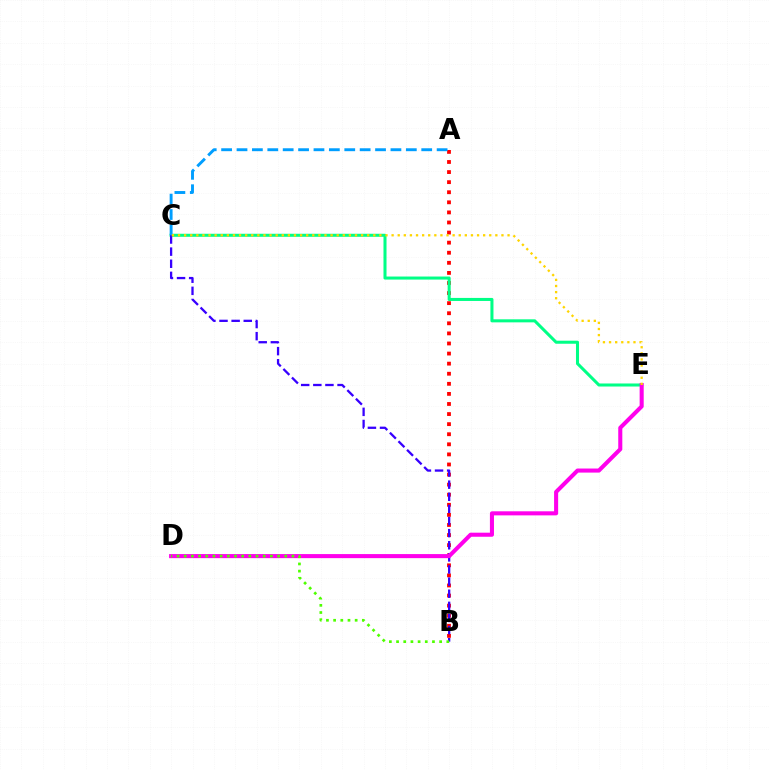{('A', 'B'): [{'color': '#ff0000', 'line_style': 'dotted', 'thickness': 2.74}], ('C', 'E'): [{'color': '#00ff86', 'line_style': 'solid', 'thickness': 2.19}, {'color': '#ffd500', 'line_style': 'dotted', 'thickness': 1.66}], ('A', 'C'): [{'color': '#009eff', 'line_style': 'dashed', 'thickness': 2.09}], ('B', 'C'): [{'color': '#3700ff', 'line_style': 'dashed', 'thickness': 1.65}], ('D', 'E'): [{'color': '#ff00ed', 'line_style': 'solid', 'thickness': 2.93}], ('B', 'D'): [{'color': '#4fff00', 'line_style': 'dotted', 'thickness': 1.95}]}